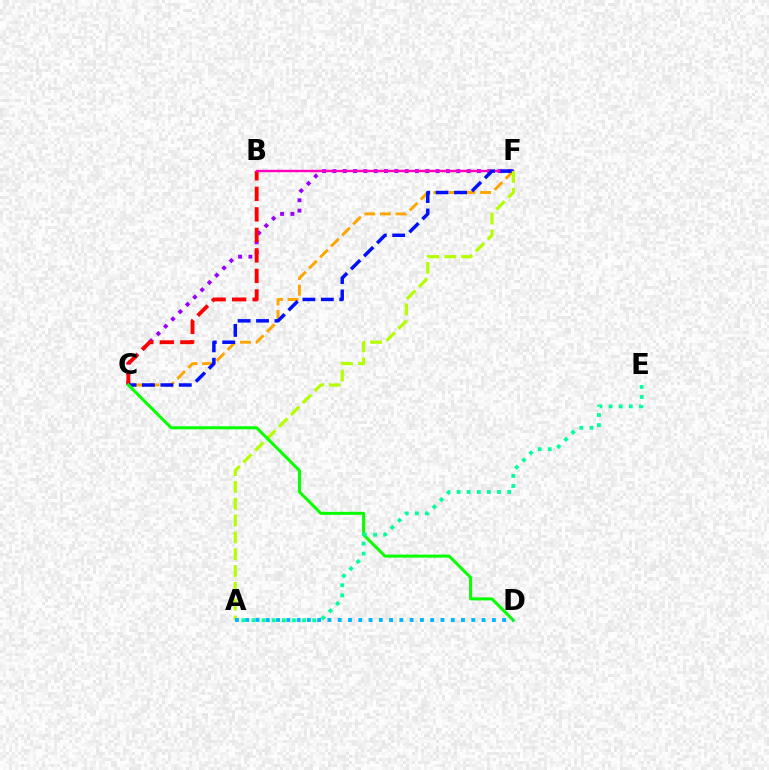{('C', 'F'): [{'color': '#9b00ff', 'line_style': 'dotted', 'thickness': 2.8}, {'color': '#ffa500', 'line_style': 'dashed', 'thickness': 2.12}, {'color': '#0010ff', 'line_style': 'dashed', 'thickness': 2.5}], ('B', 'C'): [{'color': '#ff0000', 'line_style': 'dashed', 'thickness': 2.79}], ('B', 'F'): [{'color': '#ff00bd', 'line_style': 'solid', 'thickness': 1.72}], ('A', 'F'): [{'color': '#b3ff00', 'line_style': 'dashed', 'thickness': 2.28}], ('C', 'D'): [{'color': '#08ff00', 'line_style': 'solid', 'thickness': 2.18}], ('A', 'E'): [{'color': '#00ff9d', 'line_style': 'dotted', 'thickness': 2.75}], ('A', 'D'): [{'color': '#00b5ff', 'line_style': 'dotted', 'thickness': 2.79}]}